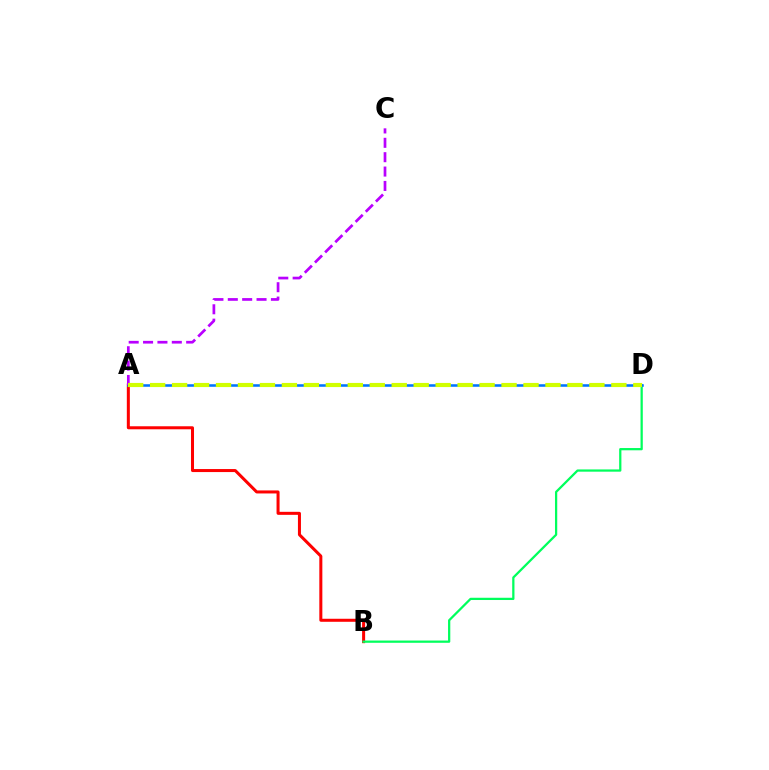{('A', 'B'): [{'color': '#ff0000', 'line_style': 'solid', 'thickness': 2.18}], ('B', 'D'): [{'color': '#00ff5c', 'line_style': 'solid', 'thickness': 1.62}], ('A', 'D'): [{'color': '#0074ff', 'line_style': 'solid', 'thickness': 1.83}, {'color': '#d1ff00', 'line_style': 'dashed', 'thickness': 2.98}], ('A', 'C'): [{'color': '#b900ff', 'line_style': 'dashed', 'thickness': 1.95}]}